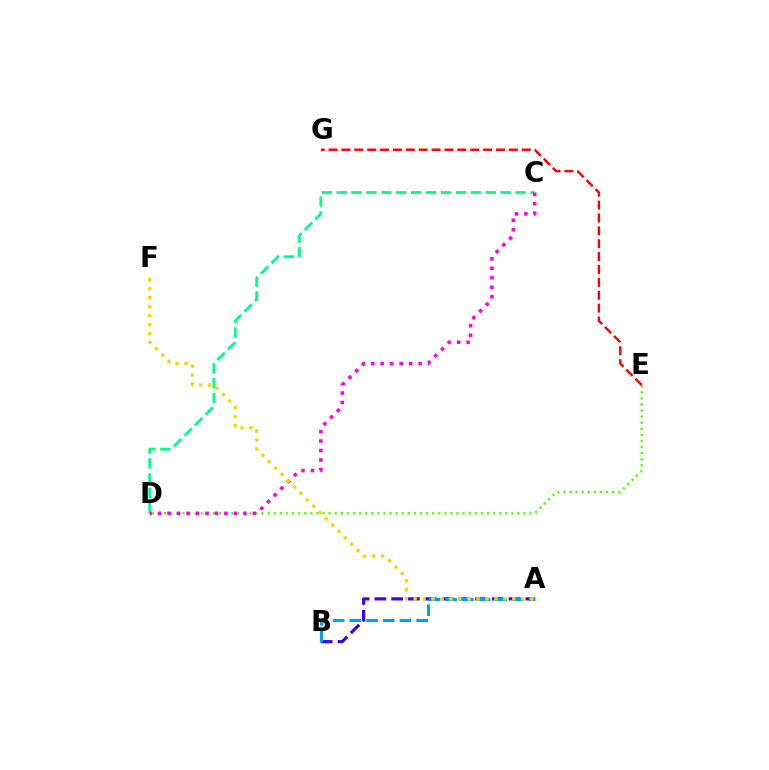{('D', 'E'): [{'color': '#4fff00', 'line_style': 'dotted', 'thickness': 1.65}], ('A', 'B'): [{'color': '#3700ff', 'line_style': 'dashed', 'thickness': 2.28}, {'color': '#009eff', 'line_style': 'dashed', 'thickness': 2.27}], ('C', 'D'): [{'color': '#00ff86', 'line_style': 'dashed', 'thickness': 2.03}, {'color': '#ff00ed', 'line_style': 'dotted', 'thickness': 2.57}], ('E', 'G'): [{'color': '#ff0000', 'line_style': 'dashed', 'thickness': 1.75}], ('A', 'F'): [{'color': '#ffd500', 'line_style': 'dotted', 'thickness': 2.44}]}